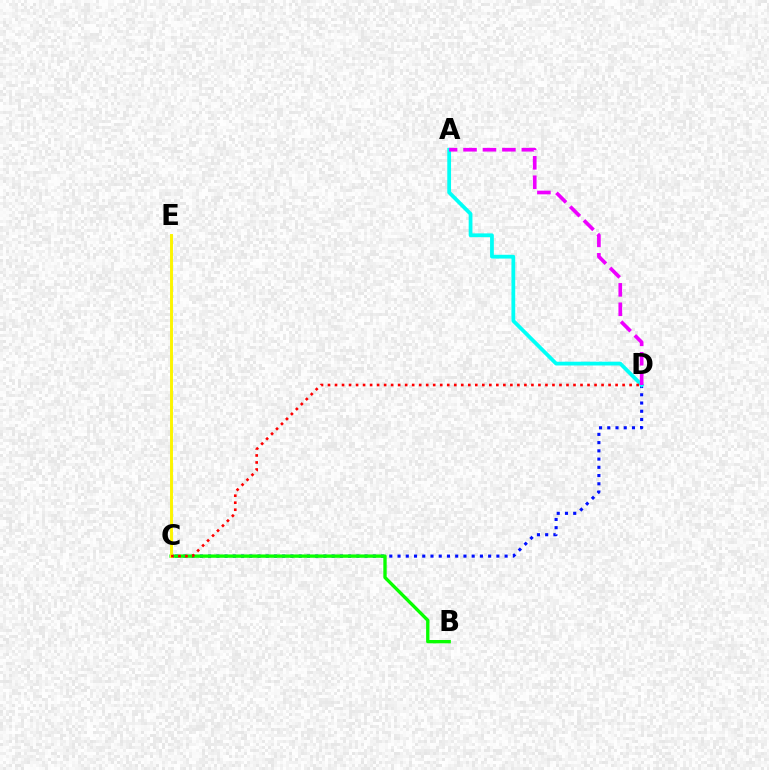{('C', 'D'): [{'color': '#0010ff', 'line_style': 'dotted', 'thickness': 2.24}, {'color': '#ff0000', 'line_style': 'dotted', 'thickness': 1.91}], ('B', 'C'): [{'color': '#08ff00', 'line_style': 'solid', 'thickness': 2.4}], ('A', 'D'): [{'color': '#00fff6', 'line_style': 'solid', 'thickness': 2.71}, {'color': '#ee00ff', 'line_style': 'dashed', 'thickness': 2.64}], ('C', 'E'): [{'color': '#fcf500', 'line_style': 'solid', 'thickness': 2.11}]}